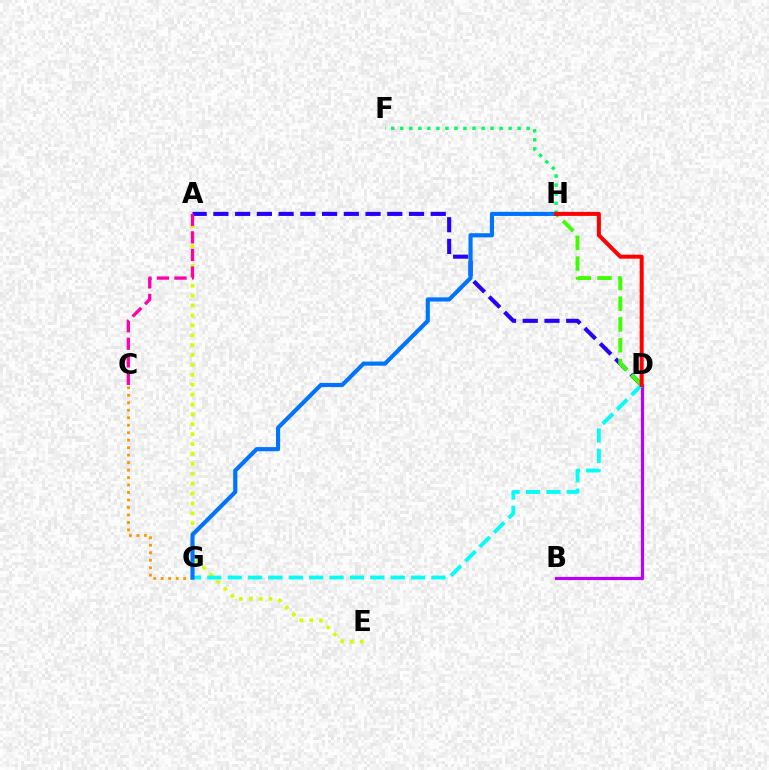{('A', 'E'): [{'color': '#d1ff00', 'line_style': 'dotted', 'thickness': 2.69}], ('F', 'H'): [{'color': '#00ff5c', 'line_style': 'dotted', 'thickness': 2.45}], ('A', 'D'): [{'color': '#2500ff', 'line_style': 'dashed', 'thickness': 2.95}], ('B', 'D'): [{'color': '#b900ff', 'line_style': 'solid', 'thickness': 2.28}], ('C', 'G'): [{'color': '#ff9400', 'line_style': 'dotted', 'thickness': 2.03}], ('D', 'G'): [{'color': '#00fff6', 'line_style': 'dashed', 'thickness': 2.77}], ('D', 'H'): [{'color': '#3dff00', 'line_style': 'dashed', 'thickness': 2.82}, {'color': '#ff0000', 'line_style': 'solid', 'thickness': 2.89}], ('G', 'H'): [{'color': '#0074ff', 'line_style': 'solid', 'thickness': 2.98}], ('A', 'C'): [{'color': '#ff00ac', 'line_style': 'dashed', 'thickness': 2.39}]}